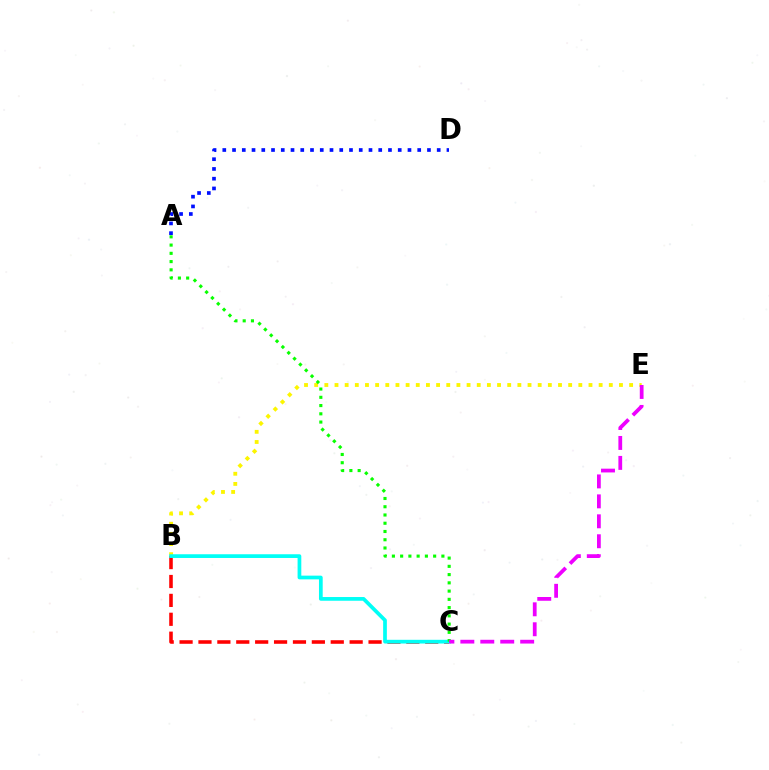{('B', 'C'): [{'color': '#ff0000', 'line_style': 'dashed', 'thickness': 2.57}, {'color': '#00fff6', 'line_style': 'solid', 'thickness': 2.68}], ('B', 'E'): [{'color': '#fcf500', 'line_style': 'dotted', 'thickness': 2.76}], ('A', 'C'): [{'color': '#08ff00', 'line_style': 'dotted', 'thickness': 2.24}], ('C', 'E'): [{'color': '#ee00ff', 'line_style': 'dashed', 'thickness': 2.71}], ('A', 'D'): [{'color': '#0010ff', 'line_style': 'dotted', 'thickness': 2.65}]}